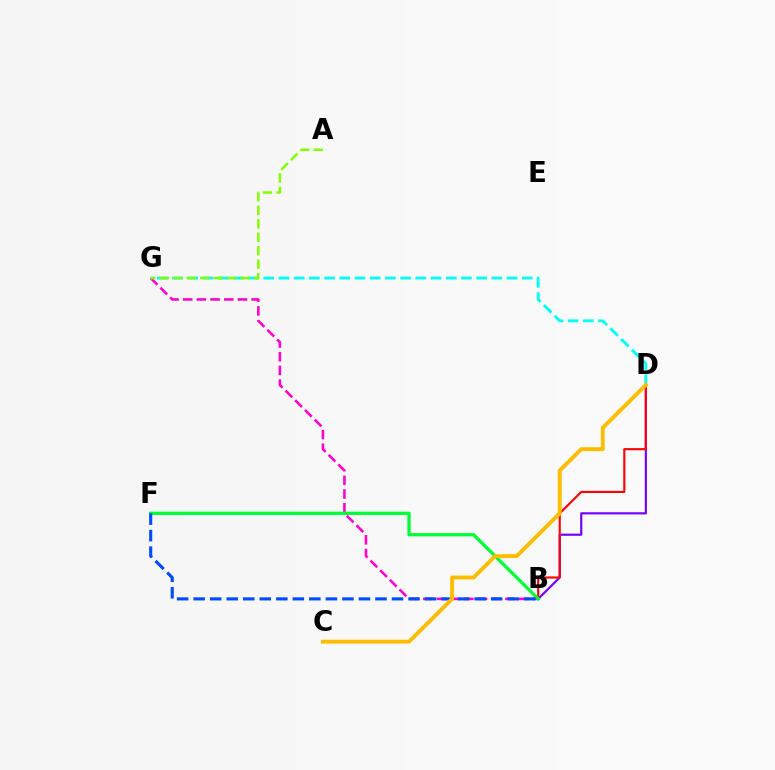{('B', 'G'): [{'color': '#ff00cf', 'line_style': 'dashed', 'thickness': 1.86}], ('B', 'D'): [{'color': '#7200ff', 'line_style': 'solid', 'thickness': 1.56}, {'color': '#ff0000', 'line_style': 'solid', 'thickness': 1.53}], ('B', 'F'): [{'color': '#00ff39', 'line_style': 'solid', 'thickness': 2.38}, {'color': '#004bff', 'line_style': 'dashed', 'thickness': 2.25}], ('D', 'G'): [{'color': '#00fff6', 'line_style': 'dashed', 'thickness': 2.07}], ('A', 'G'): [{'color': '#84ff00', 'line_style': 'dashed', 'thickness': 1.83}], ('C', 'D'): [{'color': '#ffbd00', 'line_style': 'solid', 'thickness': 2.82}]}